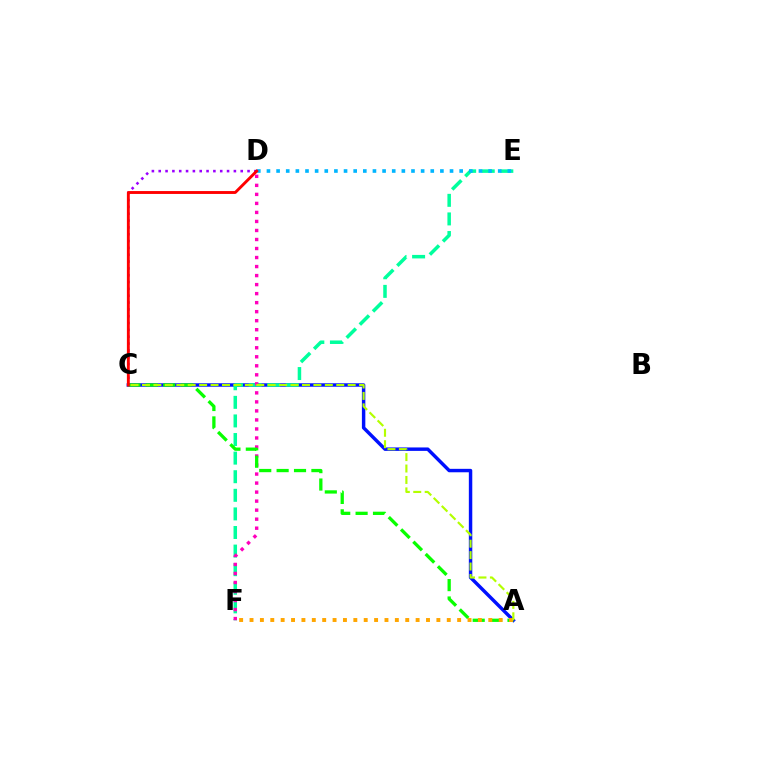{('C', 'D'): [{'color': '#9b00ff', 'line_style': 'dotted', 'thickness': 1.86}, {'color': '#ff0000', 'line_style': 'solid', 'thickness': 2.08}], ('A', 'C'): [{'color': '#0010ff', 'line_style': 'solid', 'thickness': 2.48}, {'color': '#08ff00', 'line_style': 'dashed', 'thickness': 2.36}, {'color': '#b3ff00', 'line_style': 'dashed', 'thickness': 1.55}], ('E', 'F'): [{'color': '#00ff9d', 'line_style': 'dashed', 'thickness': 2.53}], ('D', 'E'): [{'color': '#00b5ff', 'line_style': 'dotted', 'thickness': 2.62}], ('D', 'F'): [{'color': '#ff00bd', 'line_style': 'dotted', 'thickness': 2.45}], ('A', 'F'): [{'color': '#ffa500', 'line_style': 'dotted', 'thickness': 2.82}]}